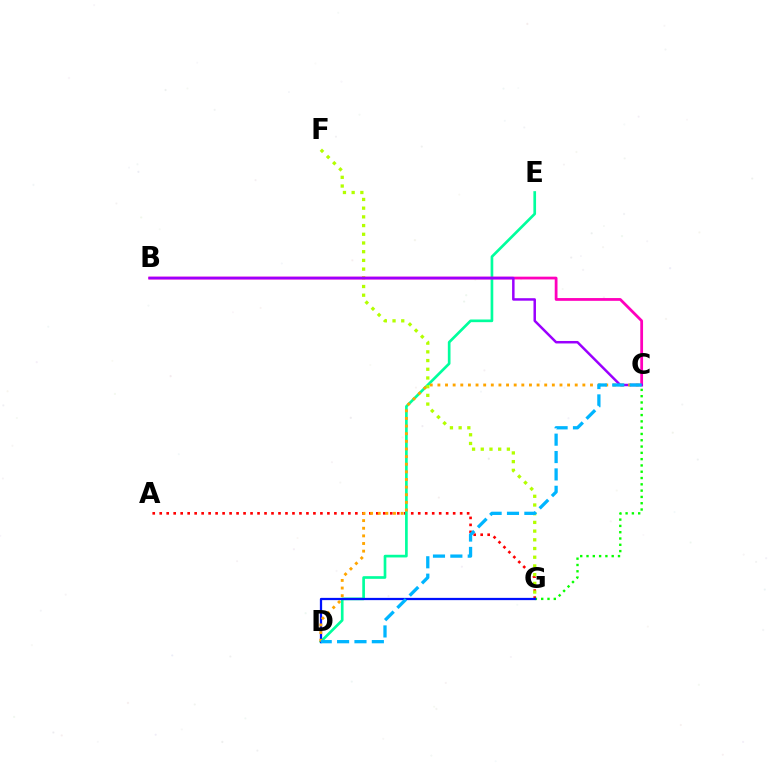{('A', 'G'): [{'color': '#ff0000', 'line_style': 'dotted', 'thickness': 1.9}], ('D', 'E'): [{'color': '#00ff9d', 'line_style': 'solid', 'thickness': 1.92}], ('F', 'G'): [{'color': '#b3ff00', 'line_style': 'dotted', 'thickness': 2.37}], ('B', 'C'): [{'color': '#ff00bd', 'line_style': 'solid', 'thickness': 2.0}, {'color': '#9b00ff', 'line_style': 'solid', 'thickness': 1.79}], ('C', 'G'): [{'color': '#08ff00', 'line_style': 'dotted', 'thickness': 1.71}], ('D', 'G'): [{'color': '#0010ff', 'line_style': 'solid', 'thickness': 1.63}], ('C', 'D'): [{'color': '#ffa500', 'line_style': 'dotted', 'thickness': 2.07}, {'color': '#00b5ff', 'line_style': 'dashed', 'thickness': 2.36}]}